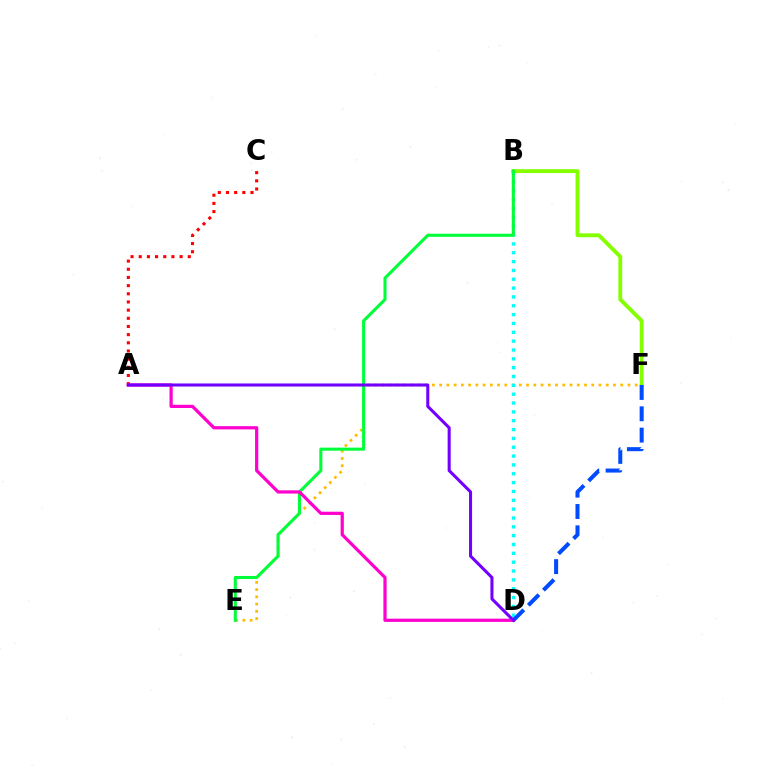{('A', 'C'): [{'color': '#ff0000', 'line_style': 'dotted', 'thickness': 2.22}], ('E', 'F'): [{'color': '#ffbd00', 'line_style': 'dotted', 'thickness': 1.97}], ('B', 'D'): [{'color': '#00fff6', 'line_style': 'dotted', 'thickness': 2.4}], ('B', 'F'): [{'color': '#84ff00', 'line_style': 'solid', 'thickness': 2.78}], ('B', 'E'): [{'color': '#00ff39', 'line_style': 'solid', 'thickness': 2.21}], ('A', 'D'): [{'color': '#ff00cf', 'line_style': 'solid', 'thickness': 2.32}, {'color': '#7200ff', 'line_style': 'solid', 'thickness': 2.2}], ('D', 'F'): [{'color': '#004bff', 'line_style': 'dashed', 'thickness': 2.9}]}